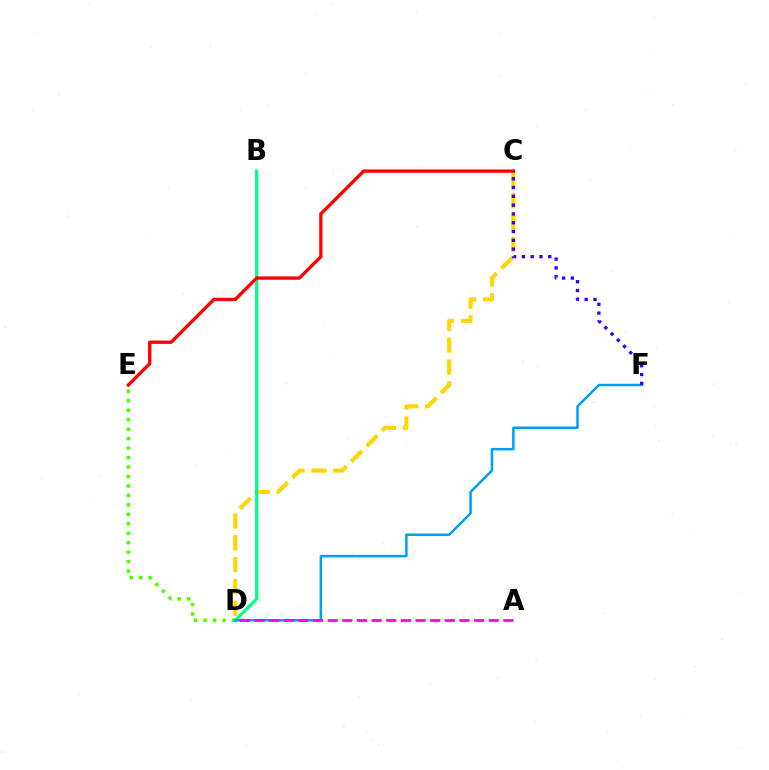{('D', 'E'): [{'color': '#4fff00', 'line_style': 'dotted', 'thickness': 2.57}], ('C', 'D'): [{'color': '#ffd500', 'line_style': 'dashed', 'thickness': 2.96}], ('B', 'D'): [{'color': '#00ff86', 'line_style': 'solid', 'thickness': 2.32}], ('D', 'F'): [{'color': '#009eff', 'line_style': 'solid', 'thickness': 1.8}], ('C', 'E'): [{'color': '#ff0000', 'line_style': 'solid', 'thickness': 2.39}], ('A', 'D'): [{'color': '#ff00ed', 'line_style': 'dashed', 'thickness': 1.99}], ('C', 'F'): [{'color': '#3700ff', 'line_style': 'dotted', 'thickness': 2.39}]}